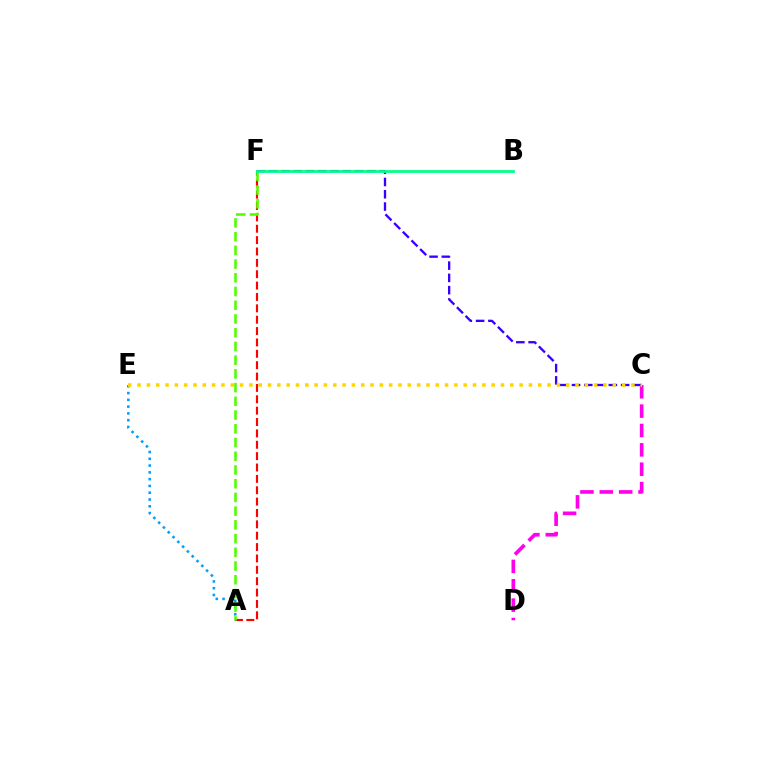{('C', 'F'): [{'color': '#3700ff', 'line_style': 'dashed', 'thickness': 1.67}], ('A', 'F'): [{'color': '#ff0000', 'line_style': 'dashed', 'thickness': 1.54}, {'color': '#4fff00', 'line_style': 'dashed', 'thickness': 1.86}], ('A', 'E'): [{'color': '#009eff', 'line_style': 'dotted', 'thickness': 1.84}], ('B', 'F'): [{'color': '#00ff86', 'line_style': 'solid', 'thickness': 1.99}], ('C', 'D'): [{'color': '#ff00ed', 'line_style': 'dashed', 'thickness': 2.63}], ('C', 'E'): [{'color': '#ffd500', 'line_style': 'dotted', 'thickness': 2.53}]}